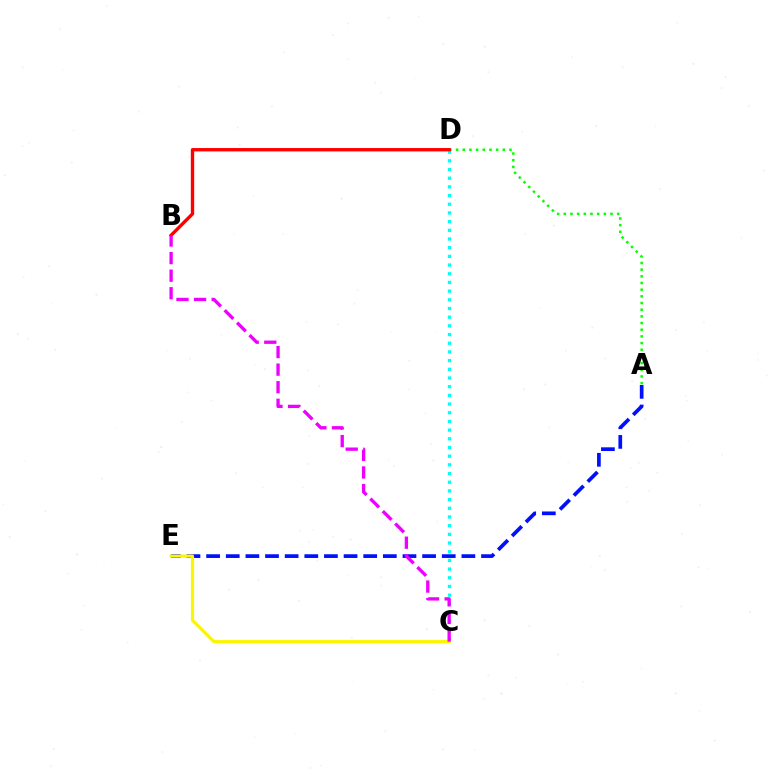{('C', 'D'): [{'color': '#00fff6', 'line_style': 'dotted', 'thickness': 2.36}], ('A', 'E'): [{'color': '#0010ff', 'line_style': 'dashed', 'thickness': 2.67}], ('A', 'D'): [{'color': '#08ff00', 'line_style': 'dotted', 'thickness': 1.81}], ('B', 'D'): [{'color': '#ff0000', 'line_style': 'solid', 'thickness': 2.43}], ('C', 'E'): [{'color': '#fcf500', 'line_style': 'solid', 'thickness': 2.29}], ('B', 'C'): [{'color': '#ee00ff', 'line_style': 'dashed', 'thickness': 2.39}]}